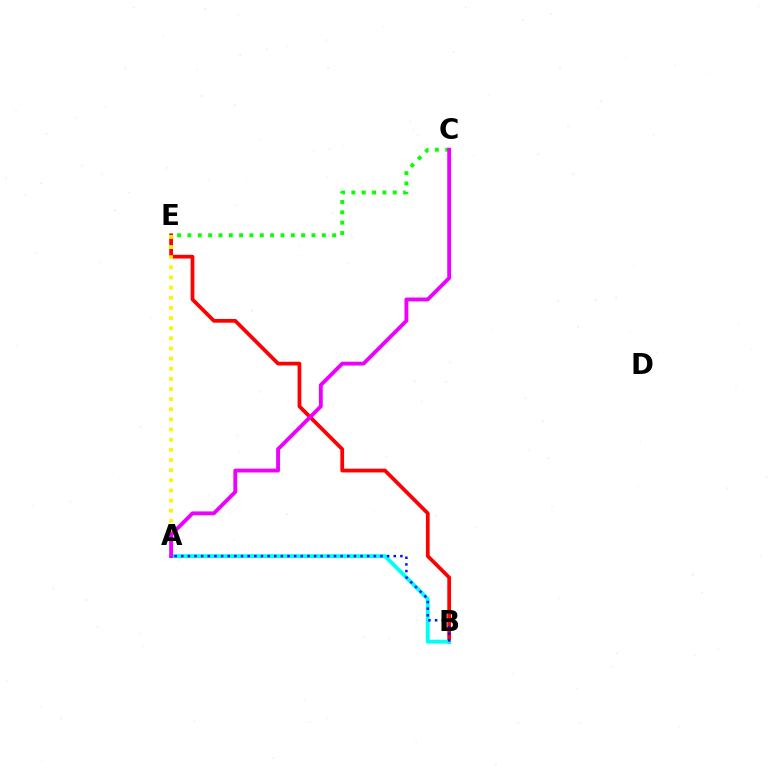{('B', 'E'): [{'color': '#ff0000', 'line_style': 'solid', 'thickness': 2.69}], ('A', 'B'): [{'color': '#00fff6', 'line_style': 'solid', 'thickness': 2.8}, {'color': '#0010ff', 'line_style': 'dotted', 'thickness': 1.8}], ('A', 'E'): [{'color': '#fcf500', 'line_style': 'dotted', 'thickness': 2.75}], ('C', 'E'): [{'color': '#08ff00', 'line_style': 'dotted', 'thickness': 2.81}], ('A', 'C'): [{'color': '#ee00ff', 'line_style': 'solid', 'thickness': 2.77}]}